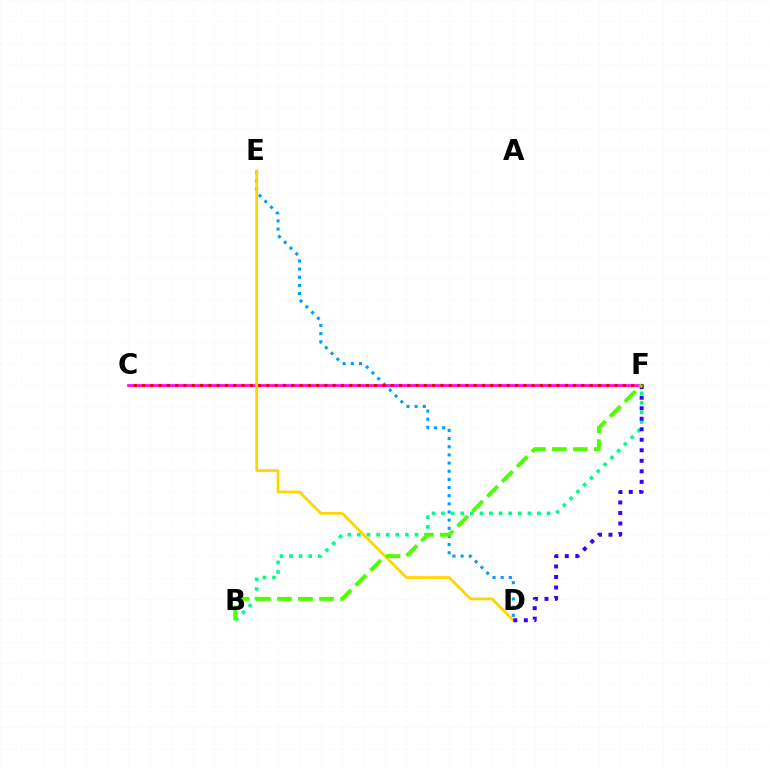{('D', 'E'): [{'color': '#009eff', 'line_style': 'dotted', 'thickness': 2.22}, {'color': '#ffd500', 'line_style': 'solid', 'thickness': 1.99}], ('C', 'F'): [{'color': '#ff00ed', 'line_style': 'solid', 'thickness': 1.93}, {'color': '#ff0000', 'line_style': 'dotted', 'thickness': 2.25}], ('B', 'F'): [{'color': '#00ff86', 'line_style': 'dotted', 'thickness': 2.61}, {'color': '#4fff00', 'line_style': 'dashed', 'thickness': 2.86}], ('D', 'F'): [{'color': '#3700ff', 'line_style': 'dotted', 'thickness': 2.86}]}